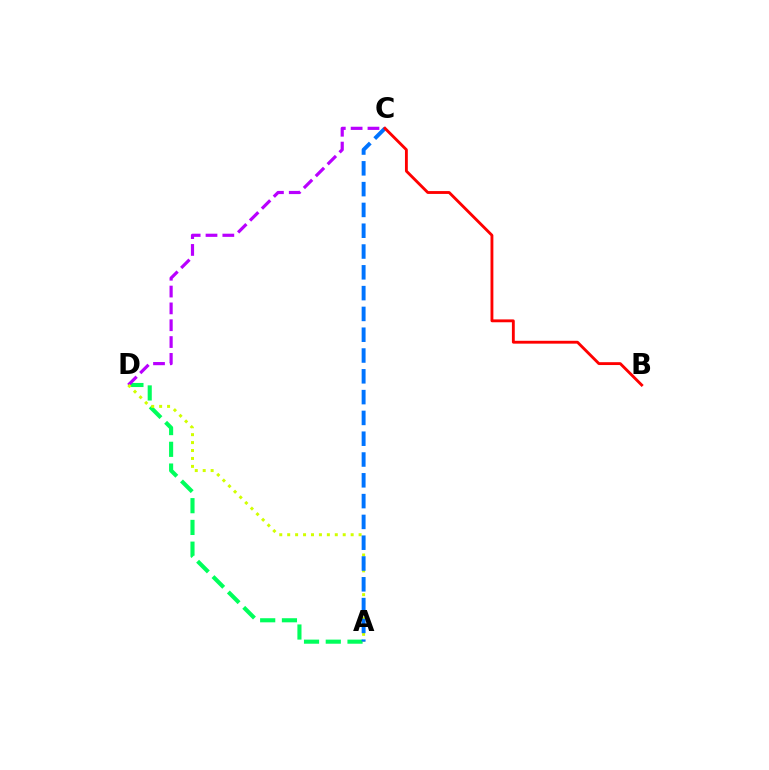{('A', 'D'): [{'color': '#00ff5c', 'line_style': 'dashed', 'thickness': 2.95}, {'color': '#d1ff00', 'line_style': 'dotted', 'thickness': 2.16}], ('C', 'D'): [{'color': '#b900ff', 'line_style': 'dashed', 'thickness': 2.29}], ('A', 'C'): [{'color': '#0074ff', 'line_style': 'dashed', 'thickness': 2.83}], ('B', 'C'): [{'color': '#ff0000', 'line_style': 'solid', 'thickness': 2.06}]}